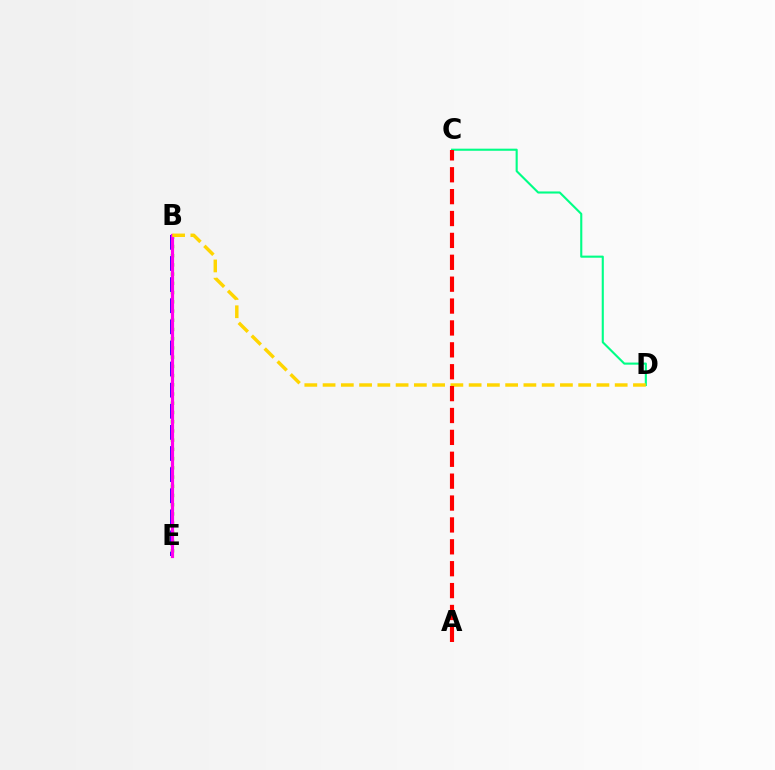{('B', 'E'): [{'color': '#4fff00', 'line_style': 'dotted', 'thickness': 2.51}, {'color': '#3700ff', 'line_style': 'dashed', 'thickness': 2.87}, {'color': '#009eff', 'line_style': 'solid', 'thickness': 1.97}, {'color': '#ff00ed', 'line_style': 'solid', 'thickness': 2.29}], ('C', 'D'): [{'color': '#00ff86', 'line_style': 'solid', 'thickness': 1.52}], ('B', 'D'): [{'color': '#ffd500', 'line_style': 'dashed', 'thickness': 2.48}], ('A', 'C'): [{'color': '#ff0000', 'line_style': 'dashed', 'thickness': 2.97}]}